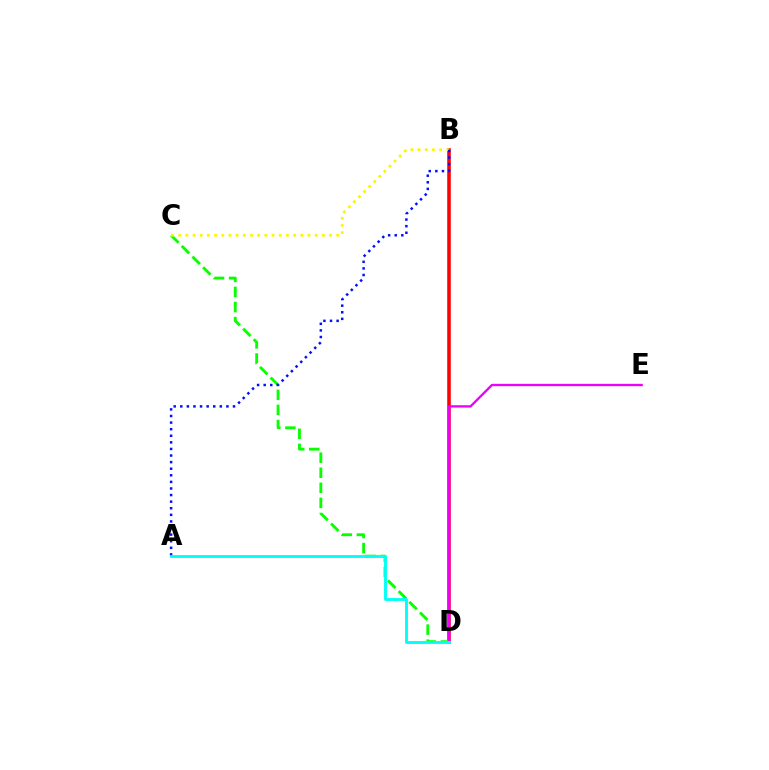{('B', 'D'): [{'color': '#ff0000', 'line_style': 'solid', 'thickness': 2.55}], ('C', 'D'): [{'color': '#08ff00', 'line_style': 'dashed', 'thickness': 2.05}], ('B', 'C'): [{'color': '#fcf500', 'line_style': 'dotted', 'thickness': 1.95}], ('A', 'B'): [{'color': '#0010ff', 'line_style': 'dotted', 'thickness': 1.79}], ('D', 'E'): [{'color': '#ee00ff', 'line_style': 'solid', 'thickness': 1.68}], ('A', 'D'): [{'color': '#00fff6', 'line_style': 'solid', 'thickness': 2.07}]}